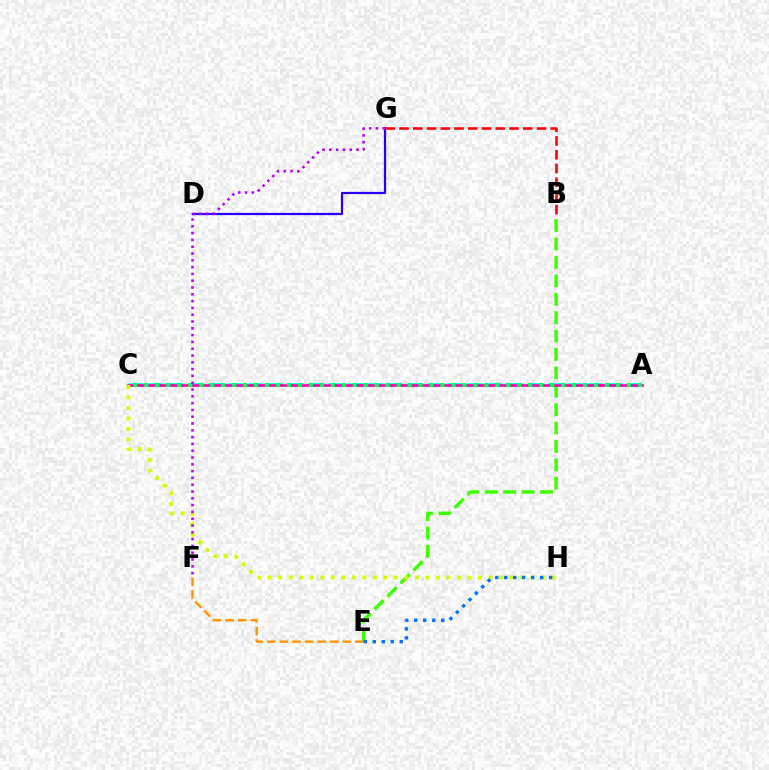{('A', 'C'): [{'color': '#00fff6', 'line_style': 'dashed', 'thickness': 2.71}, {'color': '#ff00ac', 'line_style': 'solid', 'thickness': 1.9}, {'color': '#00ff5c', 'line_style': 'dotted', 'thickness': 2.98}], ('B', 'E'): [{'color': '#3dff00', 'line_style': 'dashed', 'thickness': 2.5}], ('D', 'G'): [{'color': '#2500ff', 'line_style': 'solid', 'thickness': 1.6}], ('B', 'G'): [{'color': '#ff0000', 'line_style': 'dashed', 'thickness': 1.87}], ('E', 'F'): [{'color': '#ff9400', 'line_style': 'dashed', 'thickness': 1.71}], ('C', 'H'): [{'color': '#d1ff00', 'line_style': 'dotted', 'thickness': 2.86}], ('E', 'H'): [{'color': '#0074ff', 'line_style': 'dotted', 'thickness': 2.44}], ('F', 'G'): [{'color': '#b900ff', 'line_style': 'dotted', 'thickness': 1.85}]}